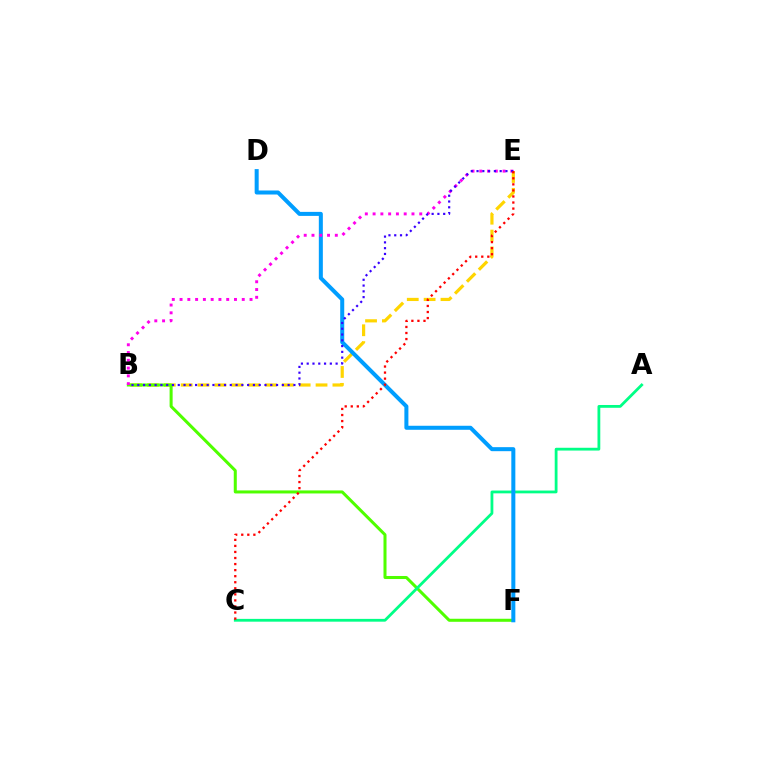{('B', 'E'): [{'color': '#ffd500', 'line_style': 'dashed', 'thickness': 2.29}, {'color': '#ff00ed', 'line_style': 'dotted', 'thickness': 2.11}, {'color': '#3700ff', 'line_style': 'dotted', 'thickness': 1.57}], ('B', 'F'): [{'color': '#4fff00', 'line_style': 'solid', 'thickness': 2.18}], ('A', 'C'): [{'color': '#00ff86', 'line_style': 'solid', 'thickness': 2.01}], ('D', 'F'): [{'color': '#009eff', 'line_style': 'solid', 'thickness': 2.9}], ('C', 'E'): [{'color': '#ff0000', 'line_style': 'dotted', 'thickness': 1.65}]}